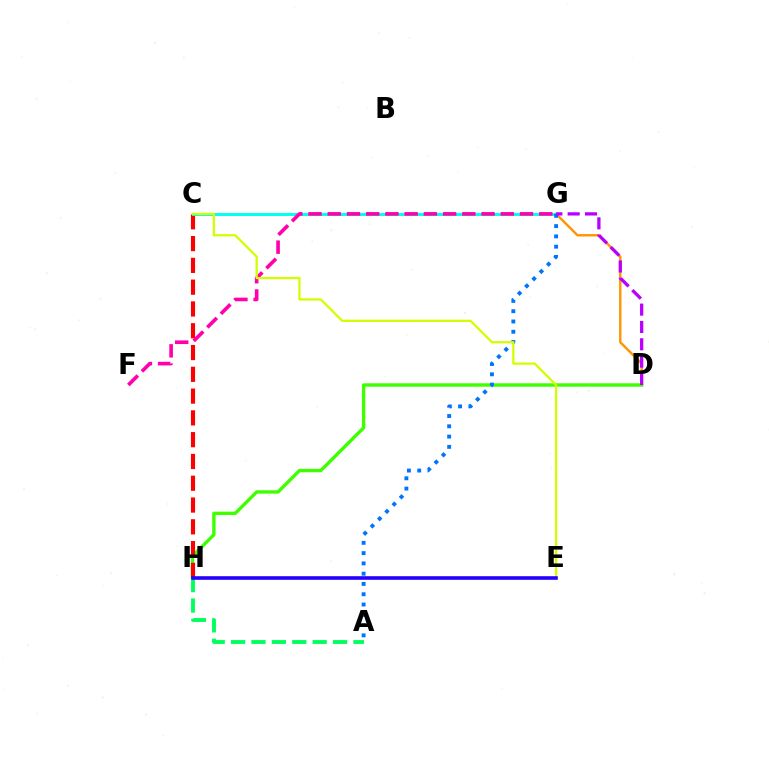{('D', 'G'): [{'color': '#ff9400', 'line_style': 'solid', 'thickness': 1.72}, {'color': '#b900ff', 'line_style': 'dashed', 'thickness': 2.35}], ('D', 'H'): [{'color': '#3dff00', 'line_style': 'solid', 'thickness': 2.42}], ('A', 'H'): [{'color': '#00ff5c', 'line_style': 'dashed', 'thickness': 2.77}], ('C', 'H'): [{'color': '#ff0000', 'line_style': 'dashed', 'thickness': 2.96}], ('C', 'G'): [{'color': '#00fff6', 'line_style': 'solid', 'thickness': 2.12}], ('A', 'G'): [{'color': '#0074ff', 'line_style': 'dotted', 'thickness': 2.79}], ('F', 'G'): [{'color': '#ff00ac', 'line_style': 'dashed', 'thickness': 2.61}], ('C', 'E'): [{'color': '#d1ff00', 'line_style': 'solid', 'thickness': 1.63}], ('E', 'H'): [{'color': '#2500ff', 'line_style': 'solid', 'thickness': 2.59}]}